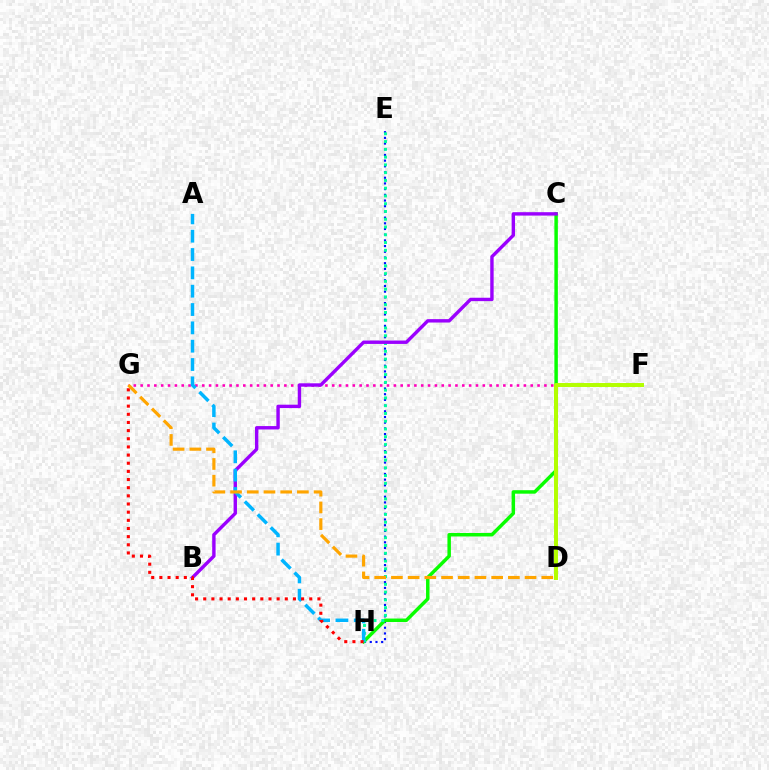{('F', 'G'): [{'color': '#ff00bd', 'line_style': 'dotted', 'thickness': 1.86}], ('E', 'H'): [{'color': '#0010ff', 'line_style': 'dotted', 'thickness': 1.55}, {'color': '#00ff9d', 'line_style': 'dotted', 'thickness': 2.11}], ('C', 'H'): [{'color': '#08ff00', 'line_style': 'solid', 'thickness': 2.5}], ('B', 'C'): [{'color': '#9b00ff', 'line_style': 'solid', 'thickness': 2.45}], ('A', 'H'): [{'color': '#00b5ff', 'line_style': 'dashed', 'thickness': 2.49}], ('D', 'F'): [{'color': '#b3ff00', 'line_style': 'solid', 'thickness': 2.85}], ('G', 'H'): [{'color': '#ff0000', 'line_style': 'dotted', 'thickness': 2.22}], ('D', 'G'): [{'color': '#ffa500', 'line_style': 'dashed', 'thickness': 2.27}]}